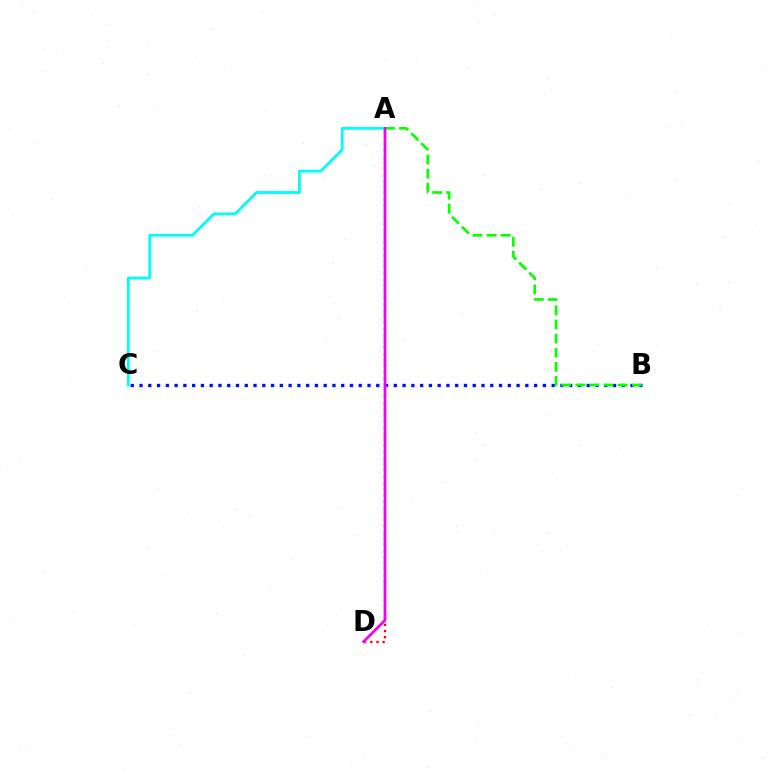{('A', 'C'): [{'color': '#00fff6', 'line_style': 'solid', 'thickness': 2.04}], ('B', 'C'): [{'color': '#0010ff', 'line_style': 'dotted', 'thickness': 2.38}], ('A', 'D'): [{'color': '#ff0000', 'line_style': 'dotted', 'thickness': 1.67}, {'color': '#fcf500', 'line_style': 'dotted', 'thickness': 2.22}, {'color': '#ee00ff', 'line_style': 'solid', 'thickness': 1.9}], ('A', 'B'): [{'color': '#08ff00', 'line_style': 'dashed', 'thickness': 1.92}]}